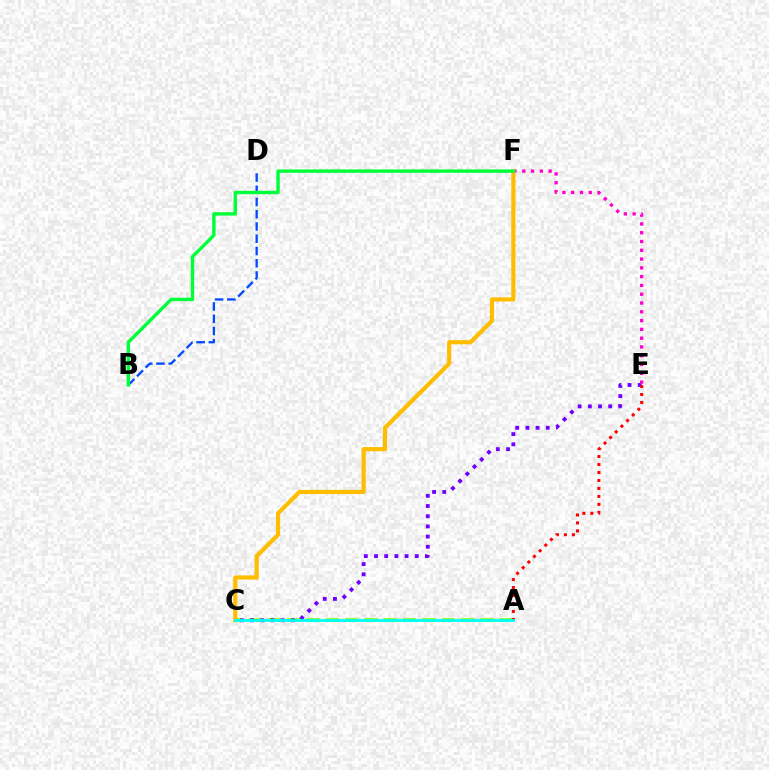{('A', 'C'): [{'color': '#84ff00', 'line_style': 'dashed', 'thickness': 2.62}, {'color': '#00fff6', 'line_style': 'solid', 'thickness': 2.02}], ('B', 'D'): [{'color': '#004bff', 'line_style': 'dashed', 'thickness': 1.66}], ('C', 'E'): [{'color': '#7200ff', 'line_style': 'dotted', 'thickness': 2.77}], ('E', 'F'): [{'color': '#ff00cf', 'line_style': 'dotted', 'thickness': 2.39}], ('C', 'F'): [{'color': '#ffbd00', 'line_style': 'solid', 'thickness': 2.99}], ('A', 'E'): [{'color': '#ff0000', 'line_style': 'dotted', 'thickness': 2.17}], ('B', 'F'): [{'color': '#00ff39', 'line_style': 'solid', 'thickness': 2.44}]}